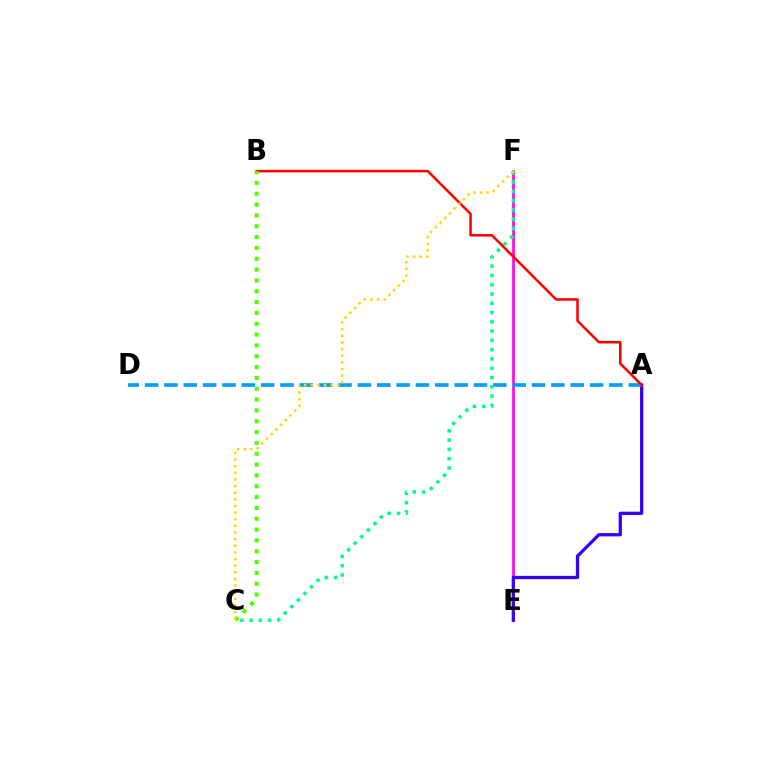{('E', 'F'): [{'color': '#ff00ed', 'line_style': 'solid', 'thickness': 1.9}], ('A', 'E'): [{'color': '#3700ff', 'line_style': 'solid', 'thickness': 2.36}], ('A', 'D'): [{'color': '#009eff', 'line_style': 'dashed', 'thickness': 2.63}], ('C', 'F'): [{'color': '#00ff86', 'line_style': 'dotted', 'thickness': 2.52}, {'color': '#ffd500', 'line_style': 'dotted', 'thickness': 1.8}], ('A', 'B'): [{'color': '#ff0000', 'line_style': 'solid', 'thickness': 1.83}], ('B', 'C'): [{'color': '#4fff00', 'line_style': 'dotted', 'thickness': 2.94}]}